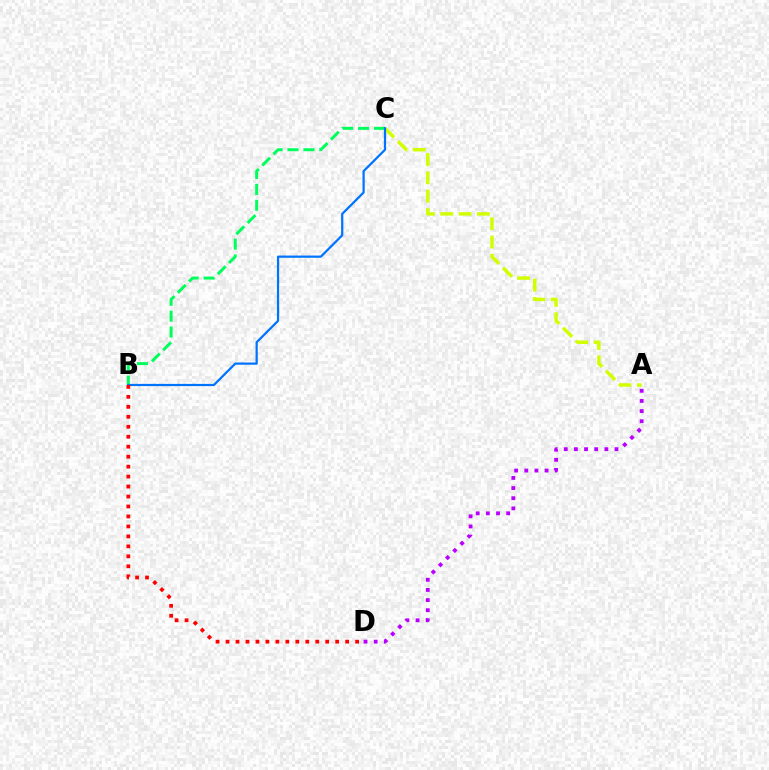{('B', 'C'): [{'color': '#00ff5c', 'line_style': 'dashed', 'thickness': 2.16}, {'color': '#0074ff', 'line_style': 'solid', 'thickness': 1.61}], ('A', 'C'): [{'color': '#d1ff00', 'line_style': 'dashed', 'thickness': 2.49}], ('A', 'D'): [{'color': '#b900ff', 'line_style': 'dotted', 'thickness': 2.76}], ('B', 'D'): [{'color': '#ff0000', 'line_style': 'dotted', 'thickness': 2.71}]}